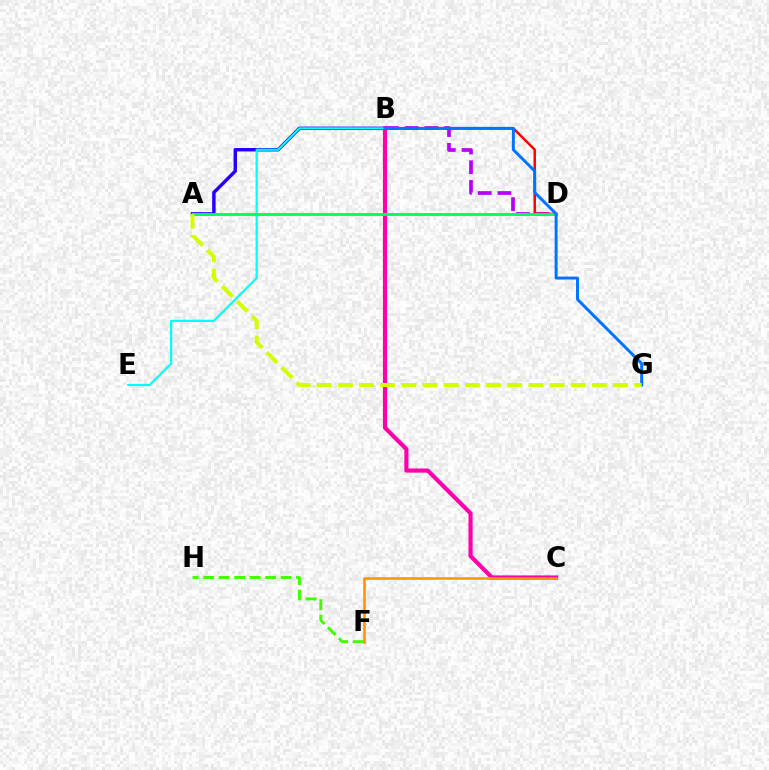{('A', 'B'): [{'color': '#2500ff', 'line_style': 'solid', 'thickness': 2.47}], ('F', 'H'): [{'color': '#3dff00', 'line_style': 'dashed', 'thickness': 2.1}], ('B', 'D'): [{'color': '#b900ff', 'line_style': 'dashed', 'thickness': 2.68}, {'color': '#ff0000', 'line_style': 'solid', 'thickness': 1.78}], ('B', 'C'): [{'color': '#ff00ac', 'line_style': 'solid', 'thickness': 2.99}], ('B', 'E'): [{'color': '#00fff6', 'line_style': 'solid', 'thickness': 1.59}], ('A', 'D'): [{'color': '#00ff5c', 'line_style': 'solid', 'thickness': 2.06}], ('C', 'F'): [{'color': '#ff9400', 'line_style': 'solid', 'thickness': 1.84}], ('B', 'G'): [{'color': '#0074ff', 'line_style': 'solid', 'thickness': 2.13}], ('A', 'G'): [{'color': '#d1ff00', 'line_style': 'dashed', 'thickness': 2.88}]}